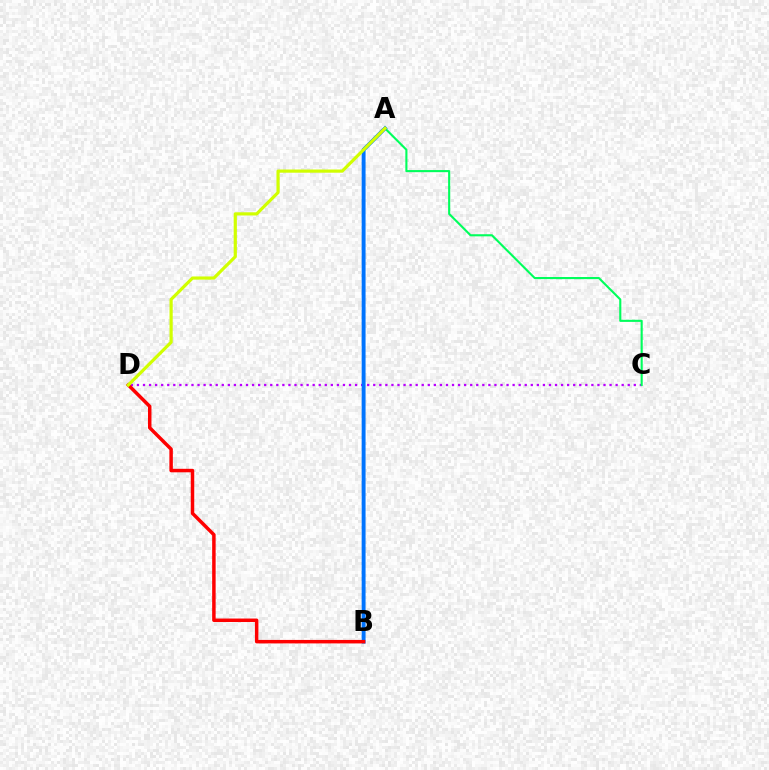{('C', 'D'): [{'color': '#b900ff', 'line_style': 'dotted', 'thickness': 1.65}], ('A', 'C'): [{'color': '#00ff5c', 'line_style': 'solid', 'thickness': 1.52}], ('A', 'B'): [{'color': '#0074ff', 'line_style': 'solid', 'thickness': 2.81}], ('B', 'D'): [{'color': '#ff0000', 'line_style': 'solid', 'thickness': 2.51}], ('A', 'D'): [{'color': '#d1ff00', 'line_style': 'solid', 'thickness': 2.3}]}